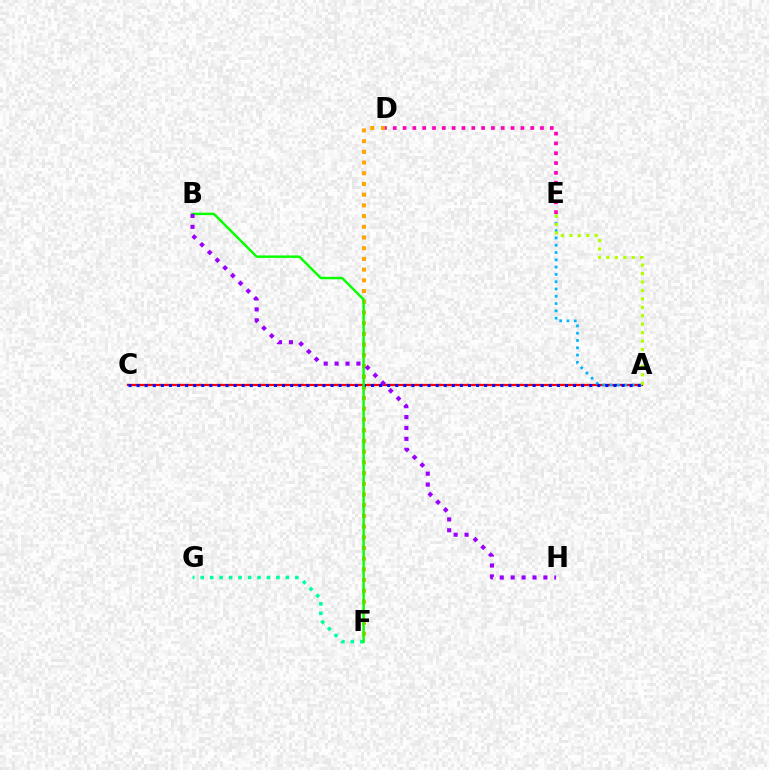{('D', 'E'): [{'color': '#ff00bd', 'line_style': 'dotted', 'thickness': 2.67}], ('A', 'C'): [{'color': '#ff0000', 'line_style': 'solid', 'thickness': 1.62}, {'color': '#0010ff', 'line_style': 'dotted', 'thickness': 2.2}], ('F', 'G'): [{'color': '#00ff9d', 'line_style': 'dotted', 'thickness': 2.57}], ('D', 'F'): [{'color': '#ffa500', 'line_style': 'dotted', 'thickness': 2.91}], ('A', 'E'): [{'color': '#00b5ff', 'line_style': 'dotted', 'thickness': 1.98}, {'color': '#b3ff00', 'line_style': 'dotted', 'thickness': 2.29}], ('B', 'F'): [{'color': '#08ff00', 'line_style': 'solid', 'thickness': 1.76}], ('B', 'H'): [{'color': '#9b00ff', 'line_style': 'dotted', 'thickness': 2.96}]}